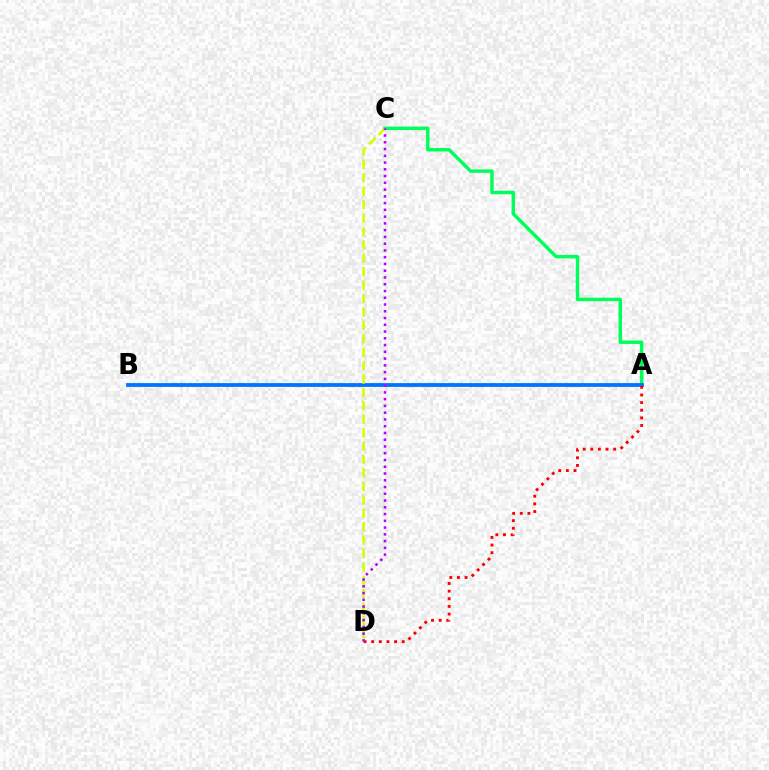{('A', 'C'): [{'color': '#00ff5c', 'line_style': 'solid', 'thickness': 2.49}], ('A', 'B'): [{'color': '#0074ff', 'line_style': 'solid', 'thickness': 2.73}], ('A', 'D'): [{'color': '#ff0000', 'line_style': 'dotted', 'thickness': 2.07}], ('C', 'D'): [{'color': '#d1ff00', 'line_style': 'dashed', 'thickness': 1.82}, {'color': '#b900ff', 'line_style': 'dotted', 'thickness': 1.84}]}